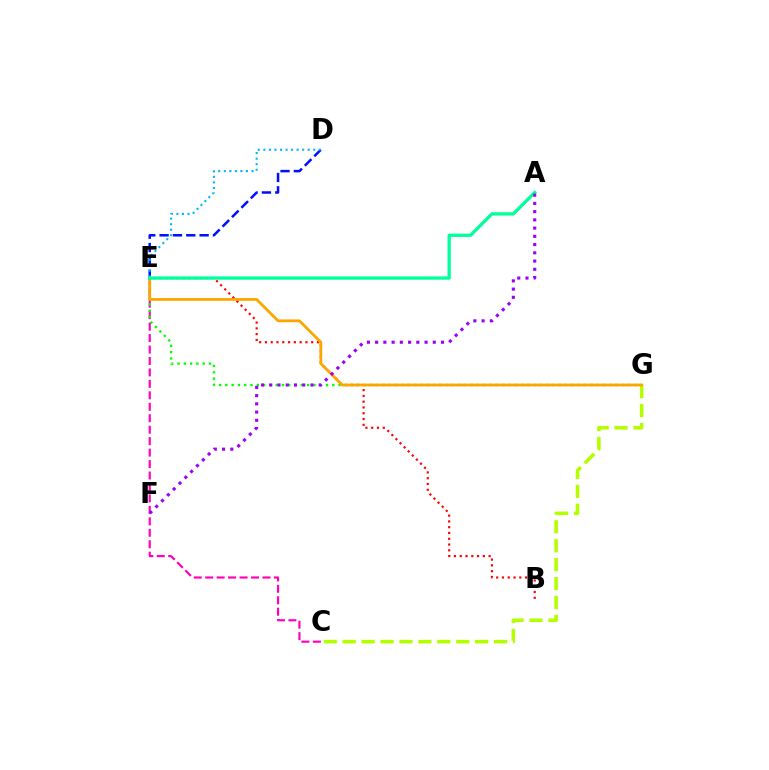{('B', 'E'): [{'color': '#ff0000', 'line_style': 'dotted', 'thickness': 1.57}], ('D', 'E'): [{'color': '#0010ff', 'line_style': 'dashed', 'thickness': 1.81}, {'color': '#00b5ff', 'line_style': 'dotted', 'thickness': 1.51}], ('C', 'G'): [{'color': '#b3ff00', 'line_style': 'dashed', 'thickness': 2.57}], ('C', 'E'): [{'color': '#ff00bd', 'line_style': 'dashed', 'thickness': 1.56}], ('E', 'G'): [{'color': '#08ff00', 'line_style': 'dotted', 'thickness': 1.71}, {'color': '#ffa500', 'line_style': 'solid', 'thickness': 2.01}], ('A', 'E'): [{'color': '#00ff9d', 'line_style': 'solid', 'thickness': 2.38}], ('A', 'F'): [{'color': '#9b00ff', 'line_style': 'dotted', 'thickness': 2.24}]}